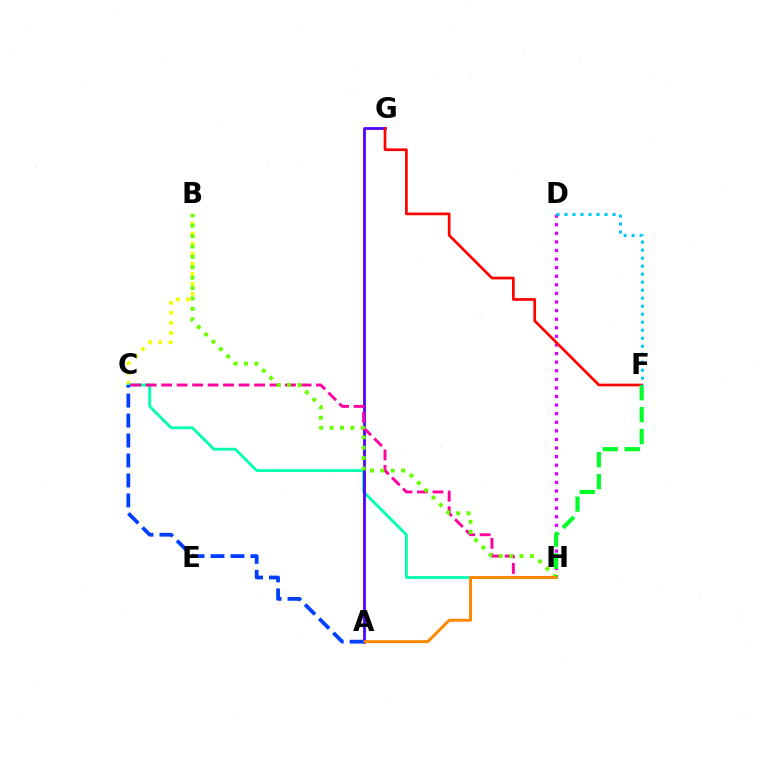{('D', 'H'): [{'color': '#d600ff', 'line_style': 'dotted', 'thickness': 2.33}], ('B', 'C'): [{'color': '#eeff00', 'line_style': 'dotted', 'thickness': 2.73}], ('C', 'H'): [{'color': '#00ffaf', 'line_style': 'solid', 'thickness': 2.03}, {'color': '#ff00a0', 'line_style': 'dashed', 'thickness': 2.1}], ('A', 'G'): [{'color': '#4f00ff', 'line_style': 'solid', 'thickness': 2.0}], ('B', 'H'): [{'color': '#66ff00', 'line_style': 'dotted', 'thickness': 2.82}], ('F', 'G'): [{'color': '#ff0000', 'line_style': 'solid', 'thickness': 1.94}], ('F', 'H'): [{'color': '#00ff27', 'line_style': 'dashed', 'thickness': 2.98}], ('A', 'H'): [{'color': '#ff8800', 'line_style': 'solid', 'thickness': 2.12}], ('D', 'F'): [{'color': '#00c7ff', 'line_style': 'dotted', 'thickness': 2.18}], ('A', 'C'): [{'color': '#003fff', 'line_style': 'dashed', 'thickness': 2.71}]}